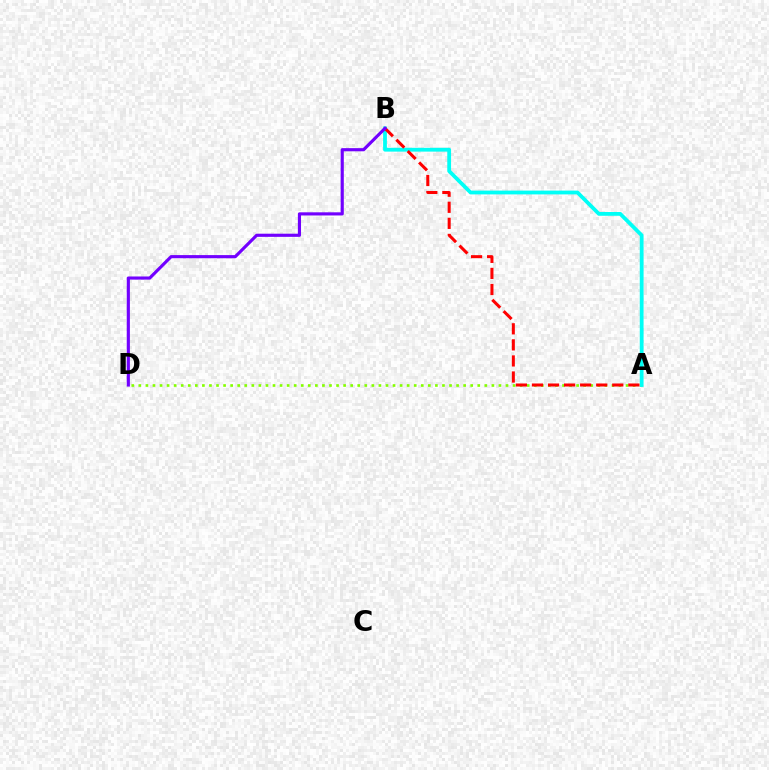{('A', 'D'): [{'color': '#84ff00', 'line_style': 'dotted', 'thickness': 1.92}], ('A', 'B'): [{'color': '#00fff6', 'line_style': 'solid', 'thickness': 2.73}, {'color': '#ff0000', 'line_style': 'dashed', 'thickness': 2.18}], ('B', 'D'): [{'color': '#7200ff', 'line_style': 'solid', 'thickness': 2.27}]}